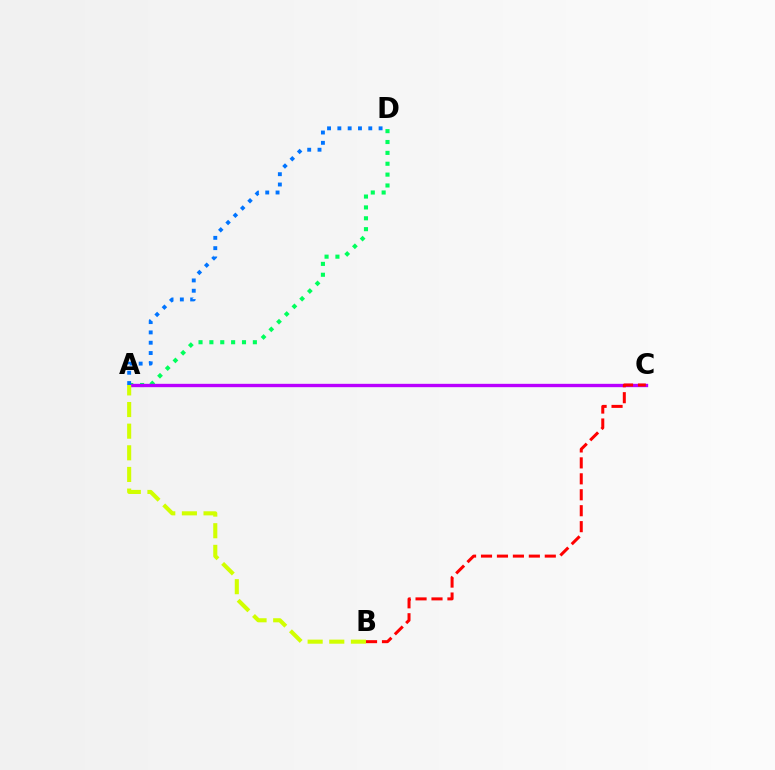{('A', 'D'): [{'color': '#00ff5c', 'line_style': 'dotted', 'thickness': 2.95}, {'color': '#0074ff', 'line_style': 'dotted', 'thickness': 2.8}], ('A', 'C'): [{'color': '#b900ff', 'line_style': 'solid', 'thickness': 2.41}], ('A', 'B'): [{'color': '#d1ff00', 'line_style': 'dashed', 'thickness': 2.94}], ('B', 'C'): [{'color': '#ff0000', 'line_style': 'dashed', 'thickness': 2.17}]}